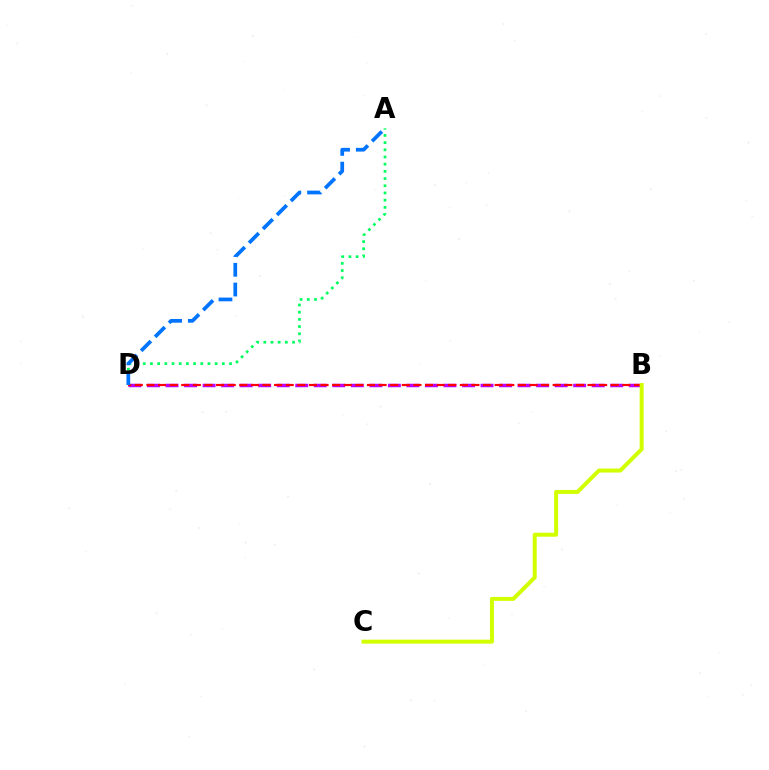{('B', 'D'): [{'color': '#b900ff', 'line_style': 'dashed', 'thickness': 2.52}, {'color': '#ff0000', 'line_style': 'dashed', 'thickness': 1.58}], ('A', 'D'): [{'color': '#00ff5c', 'line_style': 'dotted', 'thickness': 1.95}, {'color': '#0074ff', 'line_style': 'dashed', 'thickness': 2.68}], ('B', 'C'): [{'color': '#d1ff00', 'line_style': 'solid', 'thickness': 2.87}]}